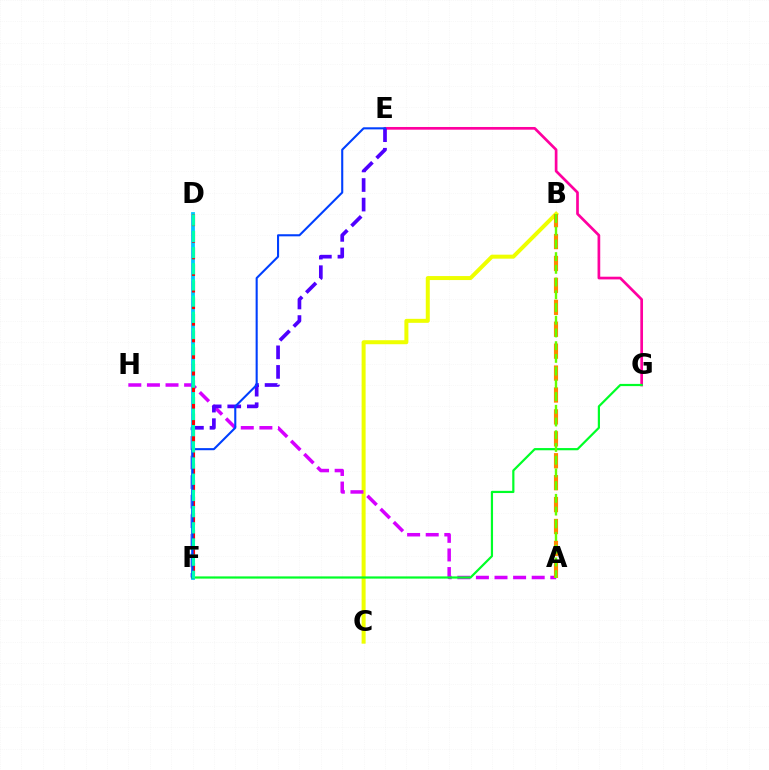{('E', 'G'): [{'color': '#ff00a0', 'line_style': 'solid', 'thickness': 1.94}], ('B', 'C'): [{'color': '#eeff00', 'line_style': 'solid', 'thickness': 2.88}], ('A', 'H'): [{'color': '#d600ff', 'line_style': 'dashed', 'thickness': 2.53}], ('A', 'B'): [{'color': '#ff8800', 'line_style': 'dashed', 'thickness': 2.98}, {'color': '#66ff00', 'line_style': 'dashed', 'thickness': 1.73}], ('E', 'F'): [{'color': '#4f00ff', 'line_style': 'dashed', 'thickness': 2.66}, {'color': '#003fff', 'line_style': 'solid', 'thickness': 1.51}], ('D', 'F'): [{'color': '#00c7ff', 'line_style': 'solid', 'thickness': 2.73}, {'color': '#ff0000', 'line_style': 'dashed', 'thickness': 2.26}, {'color': '#00ffaf', 'line_style': 'dashed', 'thickness': 2.2}], ('F', 'G'): [{'color': '#00ff27', 'line_style': 'solid', 'thickness': 1.58}]}